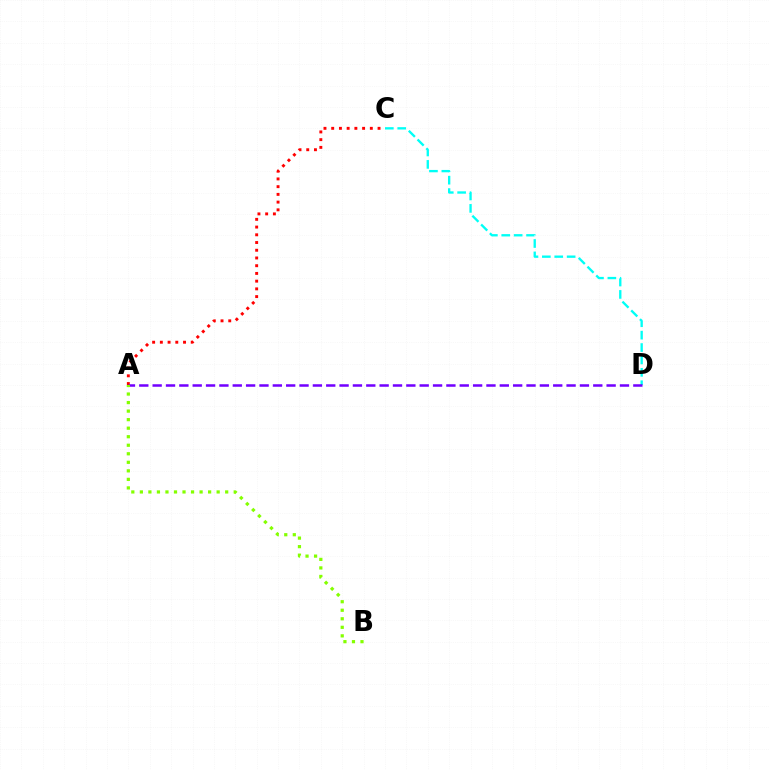{('A', 'C'): [{'color': '#ff0000', 'line_style': 'dotted', 'thickness': 2.1}], ('C', 'D'): [{'color': '#00fff6', 'line_style': 'dashed', 'thickness': 1.68}], ('A', 'D'): [{'color': '#7200ff', 'line_style': 'dashed', 'thickness': 1.81}], ('A', 'B'): [{'color': '#84ff00', 'line_style': 'dotted', 'thickness': 2.32}]}